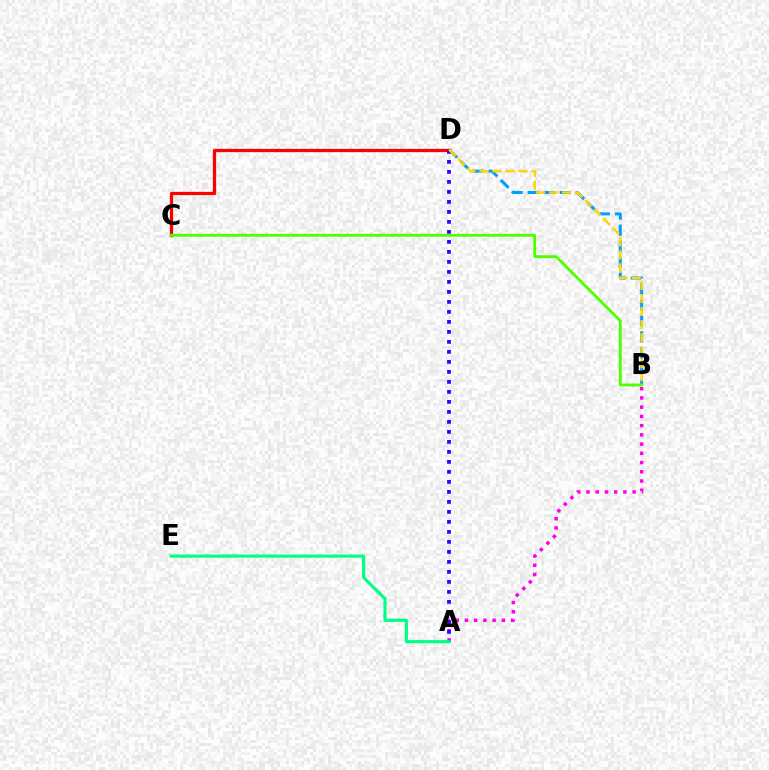{('C', 'D'): [{'color': '#ff0000', 'line_style': 'solid', 'thickness': 2.35}], ('A', 'B'): [{'color': '#ff00ed', 'line_style': 'dotted', 'thickness': 2.51}], ('B', 'D'): [{'color': '#009eff', 'line_style': 'dashed', 'thickness': 2.18}, {'color': '#ffd500', 'line_style': 'dashed', 'thickness': 1.77}], ('A', 'D'): [{'color': '#3700ff', 'line_style': 'dotted', 'thickness': 2.72}], ('A', 'E'): [{'color': '#00ff86', 'line_style': 'solid', 'thickness': 2.25}], ('B', 'C'): [{'color': '#4fff00', 'line_style': 'solid', 'thickness': 2.05}]}